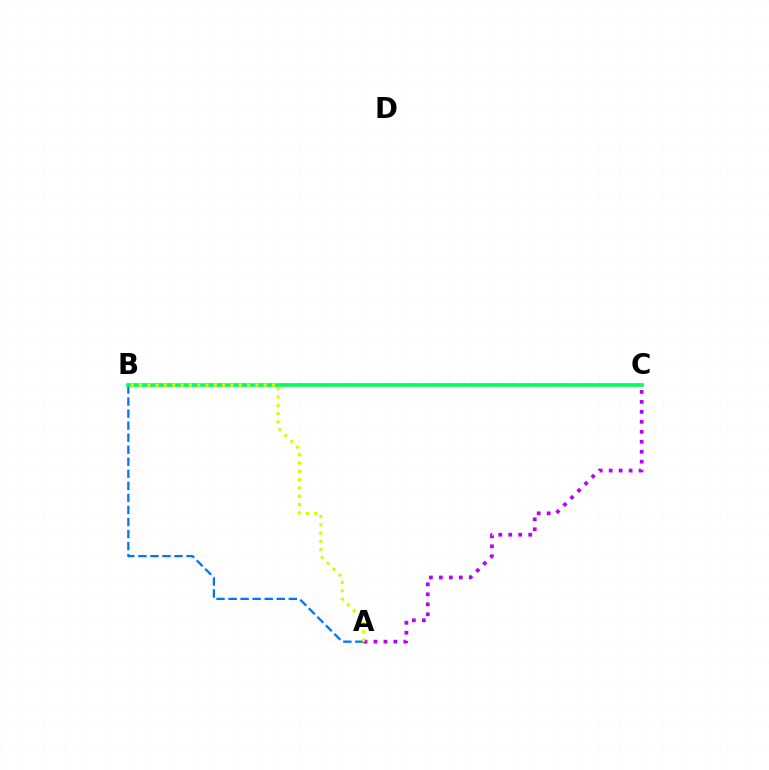{('B', 'C'): [{'color': '#ff0000', 'line_style': 'dashed', 'thickness': 1.72}, {'color': '#00ff5c', 'line_style': 'solid', 'thickness': 2.61}], ('A', 'B'): [{'color': '#0074ff', 'line_style': 'dashed', 'thickness': 1.64}, {'color': '#d1ff00', 'line_style': 'dotted', 'thickness': 2.26}], ('A', 'C'): [{'color': '#b900ff', 'line_style': 'dotted', 'thickness': 2.71}]}